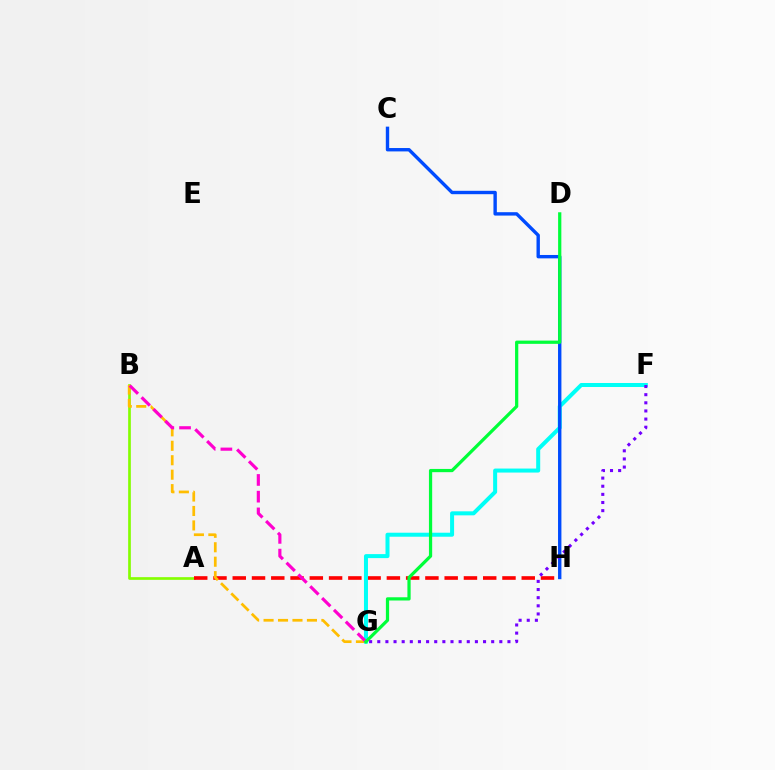{('A', 'B'): [{'color': '#84ff00', 'line_style': 'solid', 'thickness': 1.94}], ('A', 'H'): [{'color': '#ff0000', 'line_style': 'dashed', 'thickness': 2.62}], ('B', 'G'): [{'color': '#ffbd00', 'line_style': 'dashed', 'thickness': 1.96}, {'color': '#ff00cf', 'line_style': 'dashed', 'thickness': 2.27}], ('F', 'G'): [{'color': '#00fff6', 'line_style': 'solid', 'thickness': 2.88}, {'color': '#7200ff', 'line_style': 'dotted', 'thickness': 2.21}], ('C', 'H'): [{'color': '#004bff', 'line_style': 'solid', 'thickness': 2.44}], ('D', 'G'): [{'color': '#00ff39', 'line_style': 'solid', 'thickness': 2.33}]}